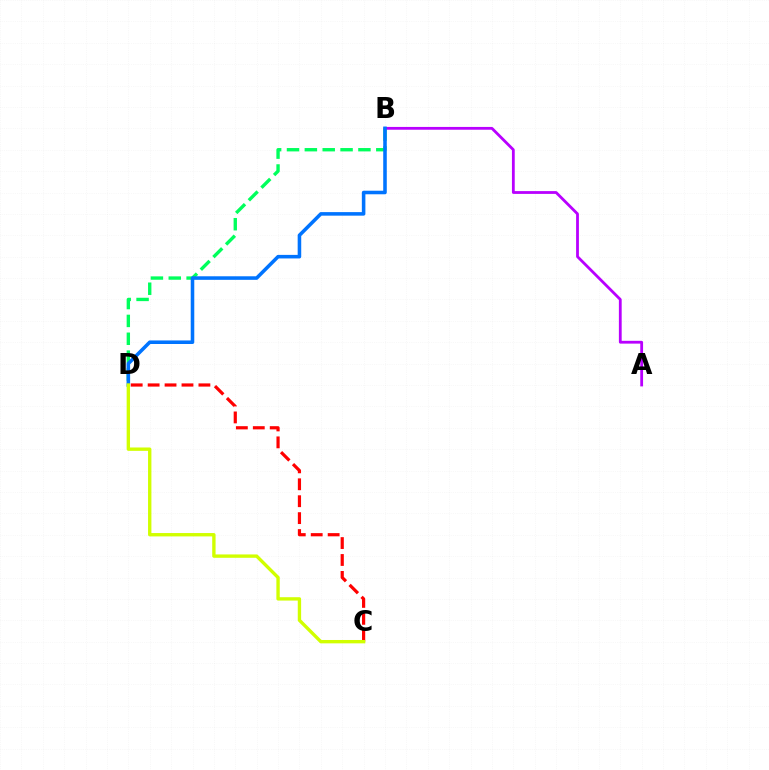{('B', 'D'): [{'color': '#00ff5c', 'line_style': 'dashed', 'thickness': 2.43}, {'color': '#0074ff', 'line_style': 'solid', 'thickness': 2.56}], ('A', 'B'): [{'color': '#b900ff', 'line_style': 'solid', 'thickness': 2.01}], ('C', 'D'): [{'color': '#ff0000', 'line_style': 'dashed', 'thickness': 2.3}, {'color': '#d1ff00', 'line_style': 'solid', 'thickness': 2.42}]}